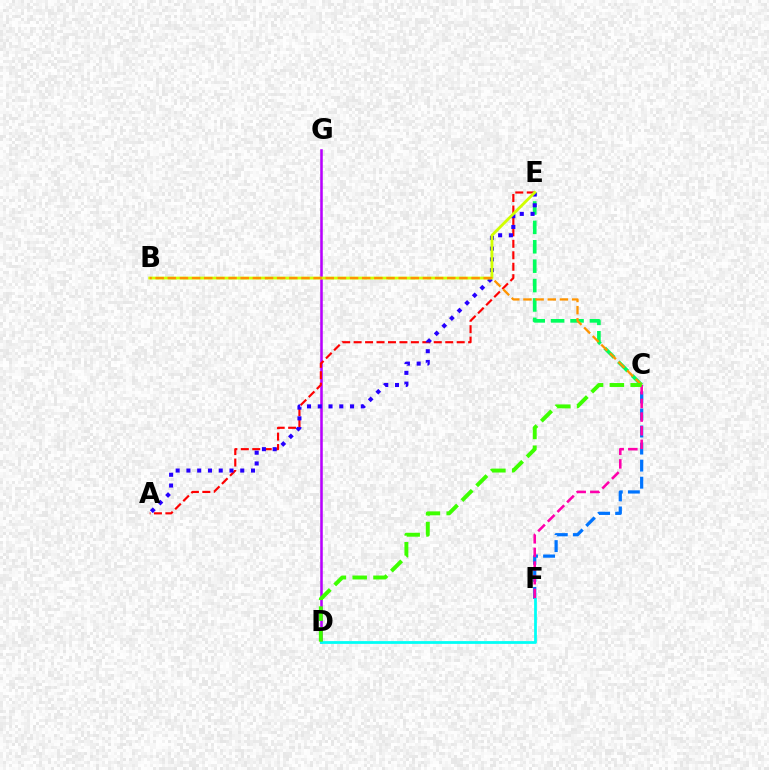{('C', 'E'): [{'color': '#00ff5c', 'line_style': 'dashed', 'thickness': 2.63}], ('C', 'F'): [{'color': '#0074ff', 'line_style': 'dashed', 'thickness': 2.32}, {'color': '#ff00ac', 'line_style': 'dashed', 'thickness': 1.85}], ('D', 'G'): [{'color': '#b900ff', 'line_style': 'solid', 'thickness': 1.83}], ('A', 'E'): [{'color': '#ff0000', 'line_style': 'dashed', 'thickness': 1.56}, {'color': '#2500ff', 'line_style': 'dotted', 'thickness': 2.92}], ('D', 'F'): [{'color': '#00fff6', 'line_style': 'solid', 'thickness': 1.99}], ('B', 'E'): [{'color': '#d1ff00', 'line_style': 'solid', 'thickness': 2.04}], ('B', 'C'): [{'color': '#ff9400', 'line_style': 'dashed', 'thickness': 1.65}], ('C', 'D'): [{'color': '#3dff00', 'line_style': 'dashed', 'thickness': 2.83}]}